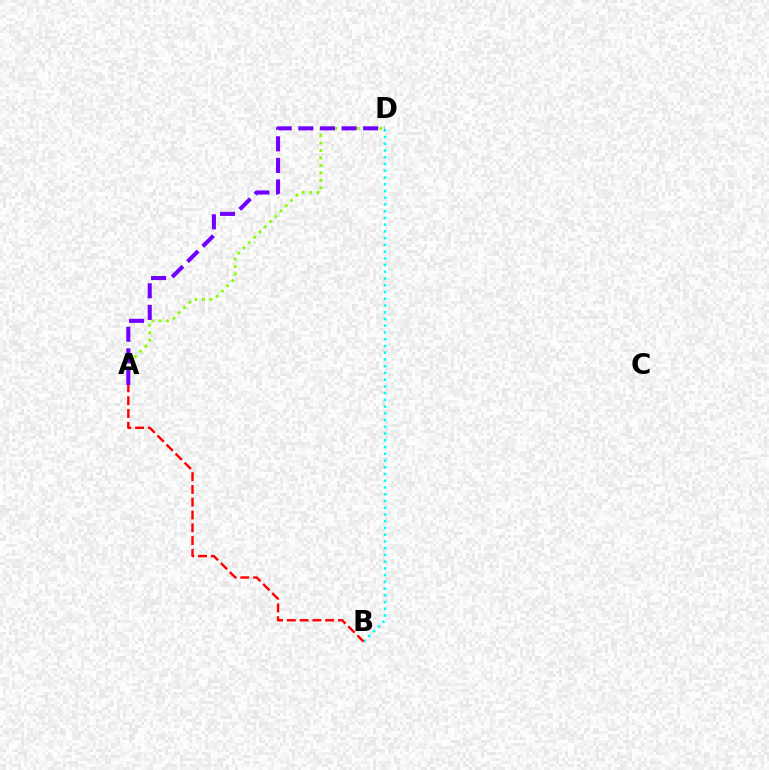{('B', 'D'): [{'color': '#00fff6', 'line_style': 'dotted', 'thickness': 1.83}], ('A', 'D'): [{'color': '#84ff00', 'line_style': 'dotted', 'thickness': 2.03}, {'color': '#7200ff', 'line_style': 'dashed', 'thickness': 2.94}], ('A', 'B'): [{'color': '#ff0000', 'line_style': 'dashed', 'thickness': 1.74}]}